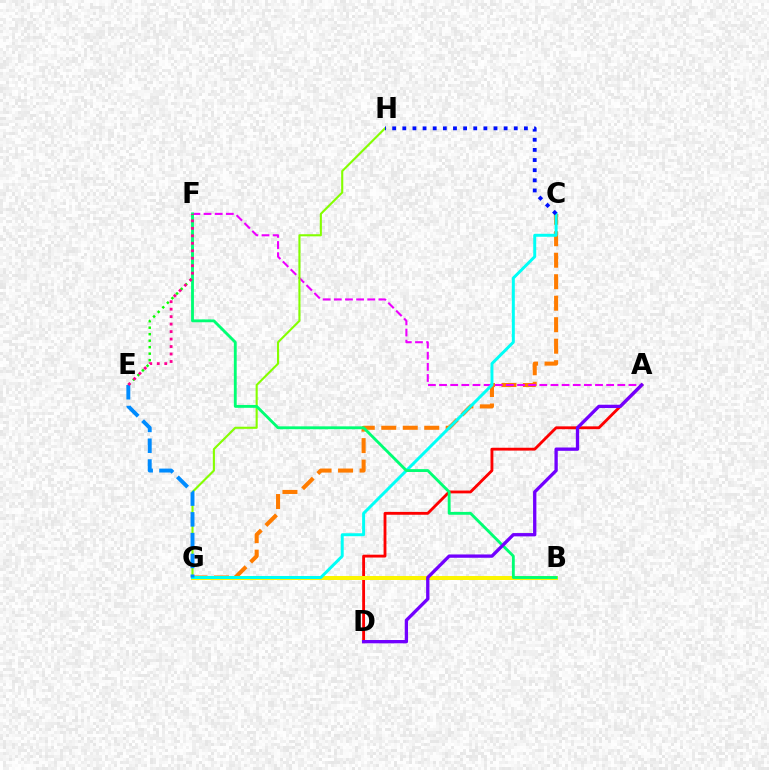{('C', 'G'): [{'color': '#ff7c00', 'line_style': 'dashed', 'thickness': 2.92}, {'color': '#00fff6', 'line_style': 'solid', 'thickness': 2.14}], ('A', 'F'): [{'color': '#ee00ff', 'line_style': 'dashed', 'thickness': 1.51}], ('A', 'D'): [{'color': '#ff0000', 'line_style': 'solid', 'thickness': 2.05}, {'color': '#7200ff', 'line_style': 'solid', 'thickness': 2.39}], ('B', 'G'): [{'color': '#fcf500', 'line_style': 'solid', 'thickness': 2.87}], ('E', 'F'): [{'color': '#08ff00', 'line_style': 'dotted', 'thickness': 1.76}, {'color': '#ff0094', 'line_style': 'dotted', 'thickness': 2.03}], ('G', 'H'): [{'color': '#84ff00', 'line_style': 'solid', 'thickness': 1.52}], ('B', 'F'): [{'color': '#00ff74', 'line_style': 'solid', 'thickness': 2.05}], ('E', 'G'): [{'color': '#008cff', 'line_style': 'dashed', 'thickness': 2.82}], ('C', 'H'): [{'color': '#0010ff', 'line_style': 'dotted', 'thickness': 2.75}]}